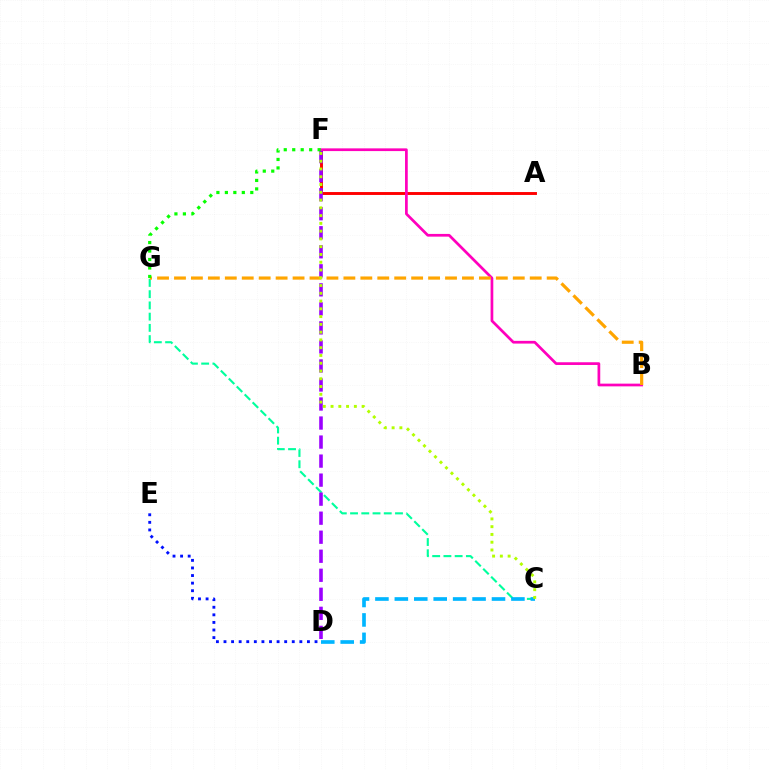{('C', 'G'): [{'color': '#00ff9d', 'line_style': 'dashed', 'thickness': 1.53}], ('A', 'F'): [{'color': '#ff0000', 'line_style': 'solid', 'thickness': 2.09}], ('D', 'E'): [{'color': '#0010ff', 'line_style': 'dotted', 'thickness': 2.06}], ('D', 'F'): [{'color': '#9b00ff', 'line_style': 'dashed', 'thickness': 2.59}], ('C', 'D'): [{'color': '#00b5ff', 'line_style': 'dashed', 'thickness': 2.64}], ('B', 'F'): [{'color': '#ff00bd', 'line_style': 'solid', 'thickness': 1.96}], ('B', 'G'): [{'color': '#ffa500', 'line_style': 'dashed', 'thickness': 2.3}], ('C', 'F'): [{'color': '#b3ff00', 'line_style': 'dotted', 'thickness': 2.11}], ('F', 'G'): [{'color': '#08ff00', 'line_style': 'dotted', 'thickness': 2.3}]}